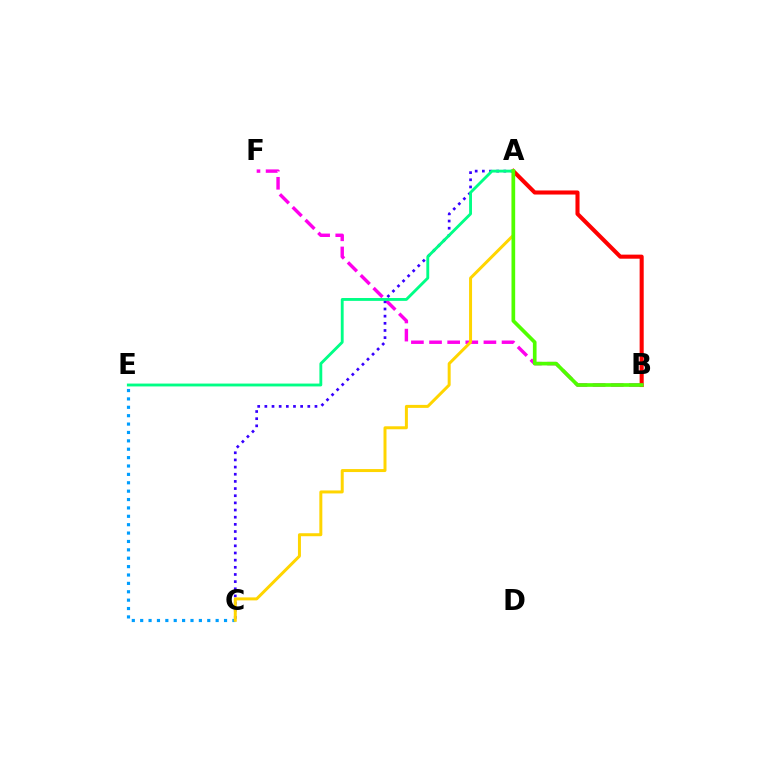{('B', 'F'): [{'color': '#ff00ed', 'line_style': 'dashed', 'thickness': 2.46}], ('A', 'C'): [{'color': '#3700ff', 'line_style': 'dotted', 'thickness': 1.94}, {'color': '#ffd500', 'line_style': 'solid', 'thickness': 2.15}], ('A', 'B'): [{'color': '#ff0000', 'line_style': 'solid', 'thickness': 2.93}, {'color': '#4fff00', 'line_style': 'solid', 'thickness': 2.65}], ('C', 'E'): [{'color': '#009eff', 'line_style': 'dotted', 'thickness': 2.28}], ('A', 'E'): [{'color': '#00ff86', 'line_style': 'solid', 'thickness': 2.06}]}